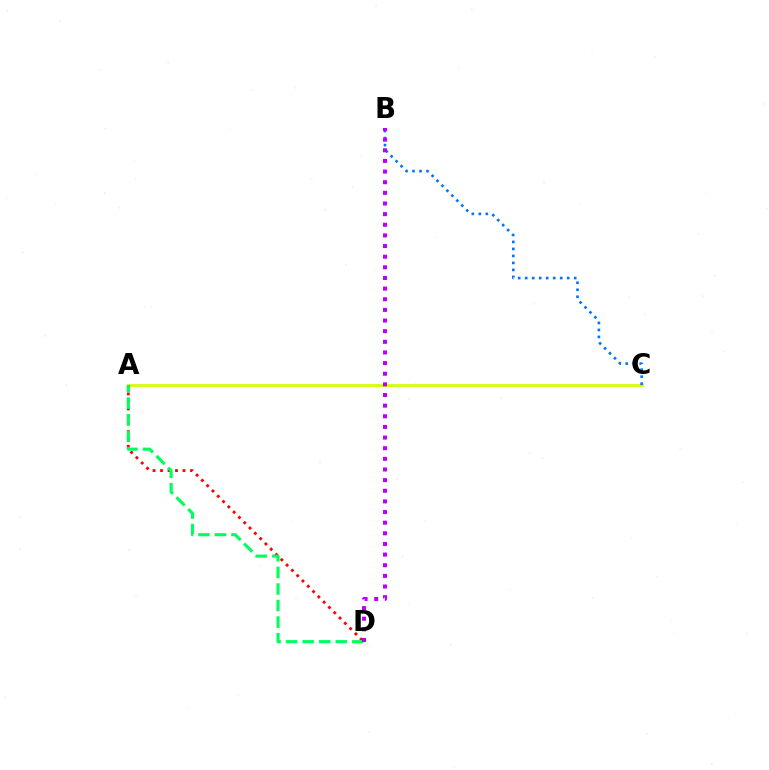{('A', 'C'): [{'color': '#d1ff00', 'line_style': 'solid', 'thickness': 1.97}], ('A', 'D'): [{'color': '#ff0000', 'line_style': 'dotted', 'thickness': 2.03}, {'color': '#00ff5c', 'line_style': 'dashed', 'thickness': 2.25}], ('B', 'C'): [{'color': '#0074ff', 'line_style': 'dotted', 'thickness': 1.9}], ('B', 'D'): [{'color': '#b900ff', 'line_style': 'dotted', 'thickness': 2.89}]}